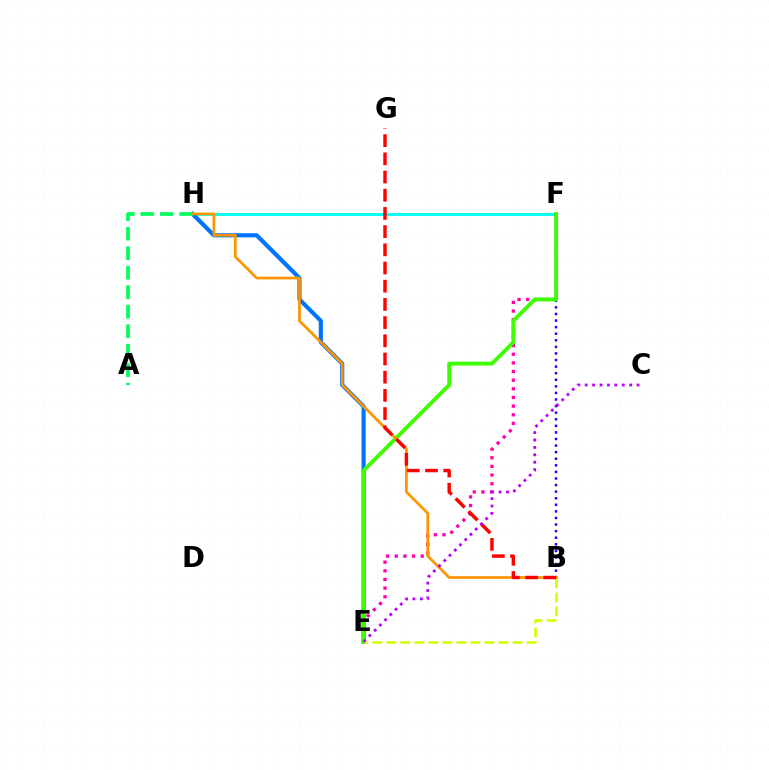{('F', 'H'): [{'color': '#00fff6', 'line_style': 'solid', 'thickness': 2.05}], ('B', 'F'): [{'color': '#2500ff', 'line_style': 'dotted', 'thickness': 1.79}], ('E', 'H'): [{'color': '#0074ff', 'line_style': 'solid', 'thickness': 2.99}], ('E', 'F'): [{'color': '#ff00ac', 'line_style': 'dotted', 'thickness': 2.35}, {'color': '#3dff00', 'line_style': 'solid', 'thickness': 2.79}], ('B', 'E'): [{'color': '#d1ff00', 'line_style': 'dashed', 'thickness': 1.9}], ('A', 'H'): [{'color': '#00ff5c', 'line_style': 'dashed', 'thickness': 2.65}], ('B', 'H'): [{'color': '#ff9400', 'line_style': 'solid', 'thickness': 1.95}], ('B', 'G'): [{'color': '#ff0000', 'line_style': 'dashed', 'thickness': 2.47}], ('C', 'E'): [{'color': '#b900ff', 'line_style': 'dotted', 'thickness': 2.01}]}